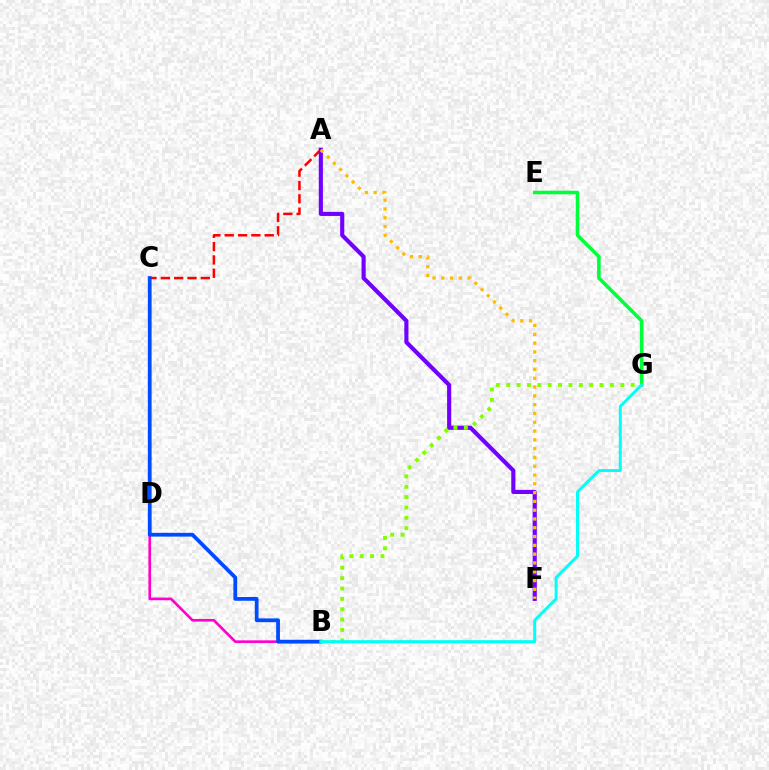{('B', 'D'): [{'color': '#ff00cf', 'line_style': 'solid', 'thickness': 1.91}], ('A', 'C'): [{'color': '#ff0000', 'line_style': 'dashed', 'thickness': 1.81}], ('E', 'G'): [{'color': '#00ff39', 'line_style': 'solid', 'thickness': 2.56}], ('A', 'F'): [{'color': '#7200ff', 'line_style': 'solid', 'thickness': 2.98}, {'color': '#ffbd00', 'line_style': 'dotted', 'thickness': 2.39}], ('B', 'C'): [{'color': '#004bff', 'line_style': 'solid', 'thickness': 2.72}], ('B', 'G'): [{'color': '#84ff00', 'line_style': 'dotted', 'thickness': 2.82}, {'color': '#00fff6', 'line_style': 'solid', 'thickness': 2.14}]}